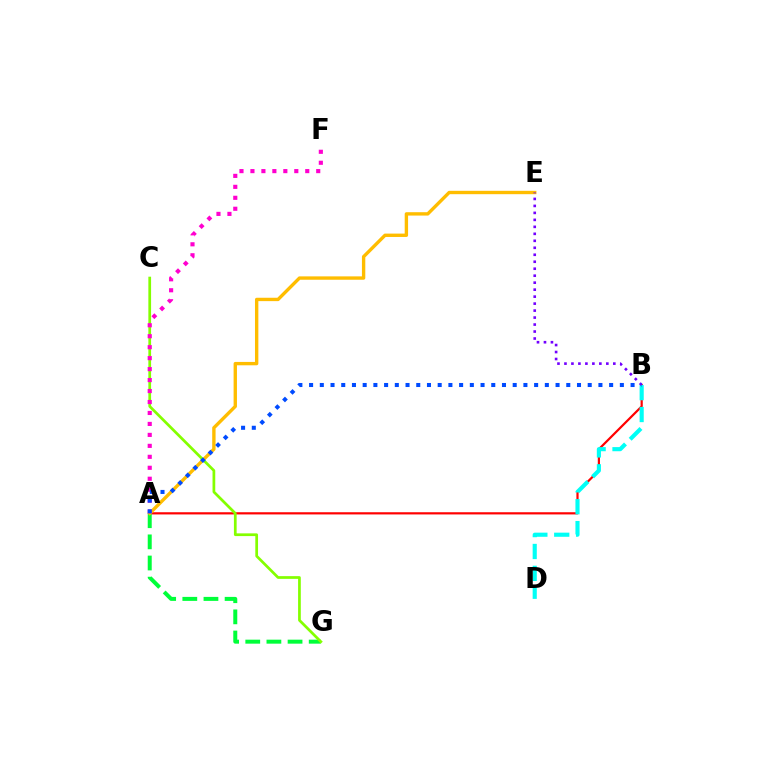{('A', 'B'): [{'color': '#ff0000', 'line_style': 'solid', 'thickness': 1.58}, {'color': '#004bff', 'line_style': 'dotted', 'thickness': 2.91}], ('B', 'D'): [{'color': '#00fff6', 'line_style': 'dashed', 'thickness': 2.97}], ('A', 'G'): [{'color': '#00ff39', 'line_style': 'dashed', 'thickness': 2.87}], ('A', 'E'): [{'color': '#ffbd00', 'line_style': 'solid', 'thickness': 2.43}], ('B', 'E'): [{'color': '#7200ff', 'line_style': 'dotted', 'thickness': 1.9}], ('C', 'G'): [{'color': '#84ff00', 'line_style': 'solid', 'thickness': 1.96}], ('A', 'F'): [{'color': '#ff00cf', 'line_style': 'dotted', 'thickness': 2.98}]}